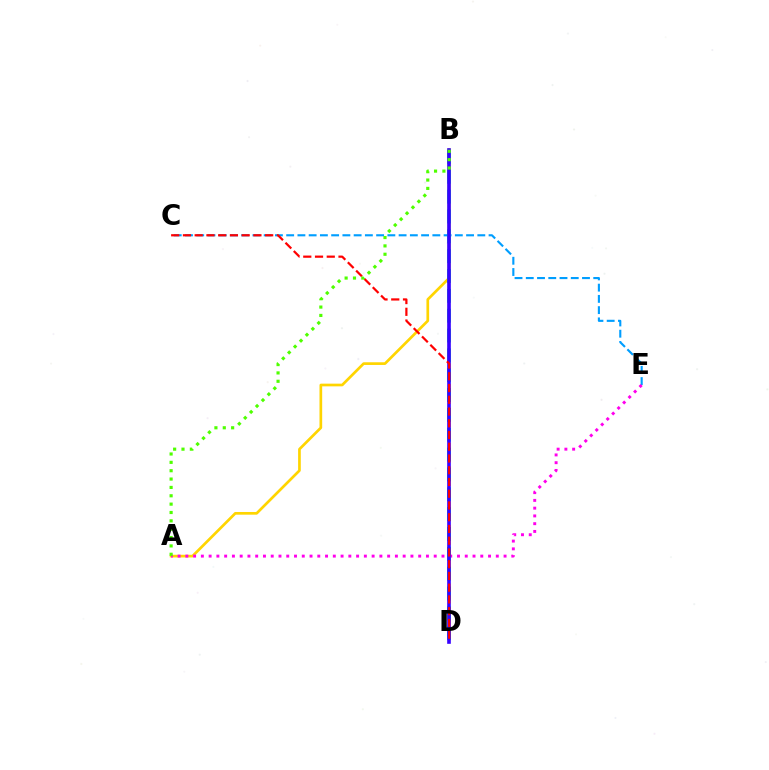{('A', 'B'): [{'color': '#ffd500', 'line_style': 'solid', 'thickness': 1.94}, {'color': '#4fff00', 'line_style': 'dotted', 'thickness': 2.27}], ('C', 'E'): [{'color': '#009eff', 'line_style': 'dashed', 'thickness': 1.53}], ('A', 'E'): [{'color': '#ff00ed', 'line_style': 'dotted', 'thickness': 2.11}], ('B', 'D'): [{'color': '#00ff86', 'line_style': 'dashed', 'thickness': 2.7}, {'color': '#3700ff', 'line_style': 'solid', 'thickness': 2.62}], ('C', 'D'): [{'color': '#ff0000', 'line_style': 'dashed', 'thickness': 1.6}]}